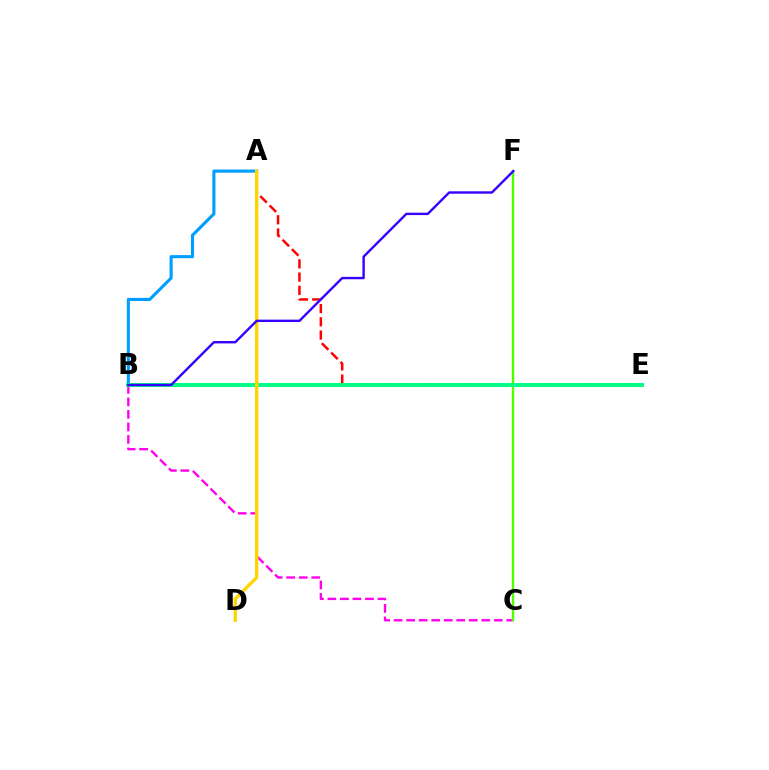{('A', 'E'): [{'color': '#ff0000', 'line_style': 'dashed', 'thickness': 1.8}], ('B', 'C'): [{'color': '#ff00ed', 'line_style': 'dashed', 'thickness': 1.7}], ('A', 'B'): [{'color': '#009eff', 'line_style': 'solid', 'thickness': 2.23}], ('C', 'F'): [{'color': '#4fff00', 'line_style': 'solid', 'thickness': 1.7}], ('B', 'E'): [{'color': '#00ff86', 'line_style': 'solid', 'thickness': 2.87}], ('A', 'D'): [{'color': '#ffd500', 'line_style': 'solid', 'thickness': 2.39}], ('B', 'F'): [{'color': '#3700ff', 'line_style': 'solid', 'thickness': 1.72}]}